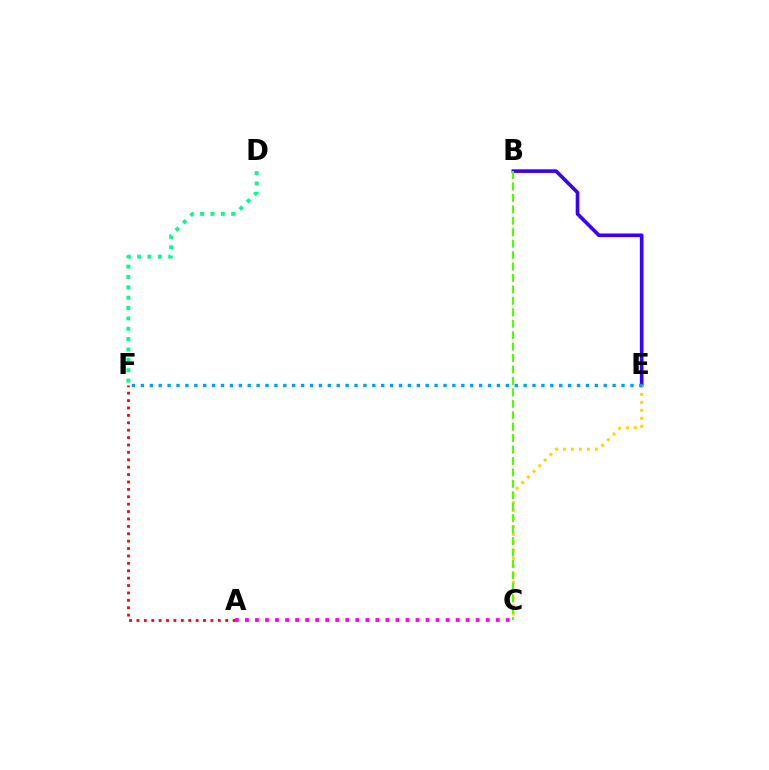{('A', 'F'): [{'color': '#ff0000', 'line_style': 'dotted', 'thickness': 2.01}], ('B', 'E'): [{'color': '#3700ff', 'line_style': 'solid', 'thickness': 2.6}], ('C', 'E'): [{'color': '#ffd500', 'line_style': 'dotted', 'thickness': 2.16}], ('B', 'C'): [{'color': '#4fff00', 'line_style': 'dashed', 'thickness': 1.55}], ('A', 'C'): [{'color': '#ff00ed', 'line_style': 'dotted', 'thickness': 2.73}], ('D', 'F'): [{'color': '#00ff86', 'line_style': 'dotted', 'thickness': 2.81}], ('E', 'F'): [{'color': '#009eff', 'line_style': 'dotted', 'thickness': 2.42}]}